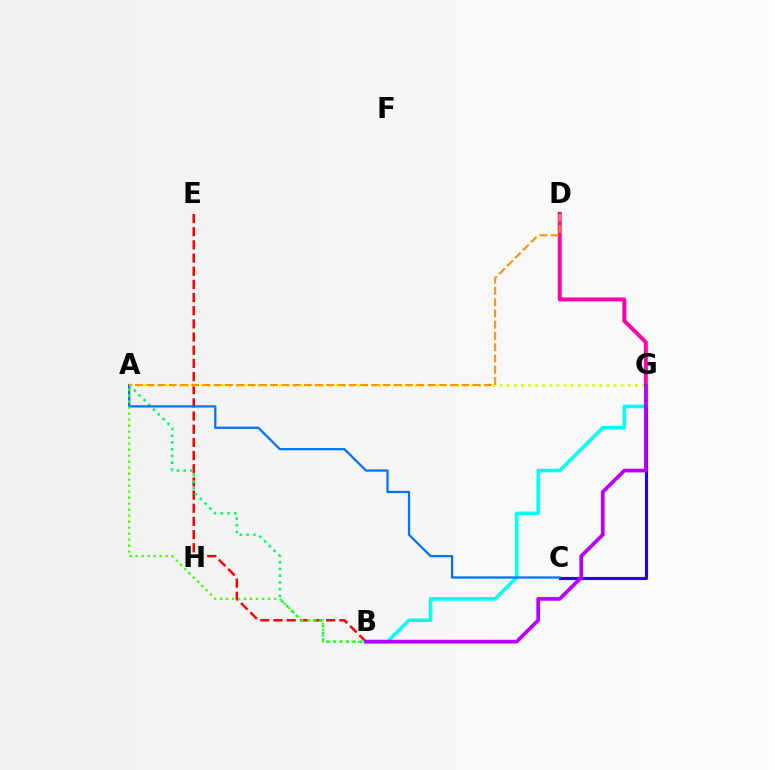{('B', 'E'): [{'color': '#ff0000', 'line_style': 'dashed', 'thickness': 1.79}], ('A', 'B'): [{'color': '#00ff5c', 'line_style': 'dotted', 'thickness': 1.83}, {'color': '#3dff00', 'line_style': 'dotted', 'thickness': 1.63}], ('C', 'G'): [{'color': '#2500ff', 'line_style': 'solid', 'thickness': 2.25}], ('D', 'G'): [{'color': '#ff00ac', 'line_style': 'solid', 'thickness': 2.84}], ('B', 'G'): [{'color': '#00fff6', 'line_style': 'solid', 'thickness': 2.55}, {'color': '#b900ff', 'line_style': 'solid', 'thickness': 2.67}], ('A', 'C'): [{'color': '#0074ff', 'line_style': 'solid', 'thickness': 1.63}], ('A', 'G'): [{'color': '#d1ff00', 'line_style': 'dotted', 'thickness': 1.93}], ('A', 'D'): [{'color': '#ff9400', 'line_style': 'dashed', 'thickness': 1.53}]}